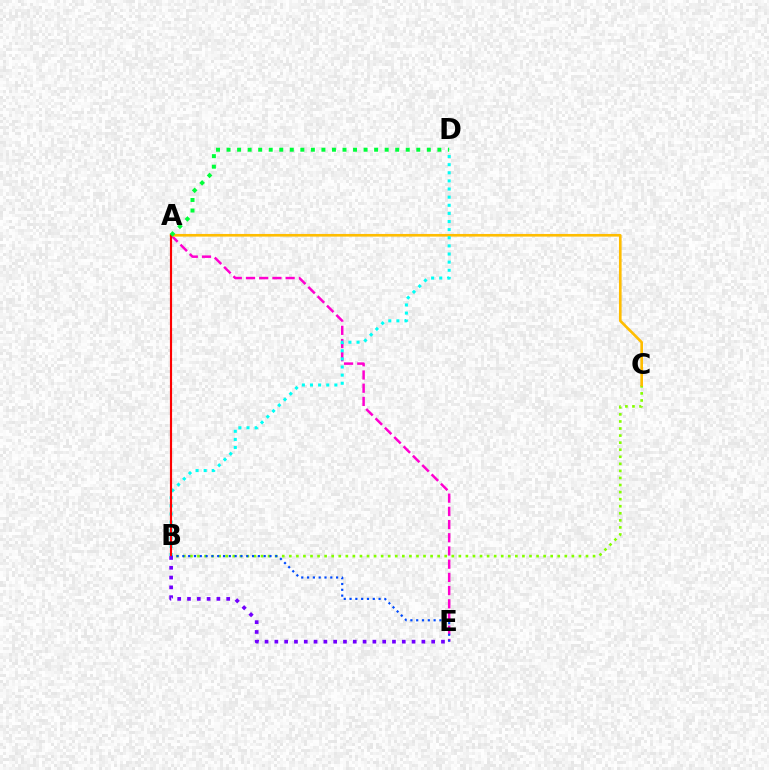{('A', 'E'): [{'color': '#ff00cf', 'line_style': 'dashed', 'thickness': 1.8}], ('B', 'C'): [{'color': '#84ff00', 'line_style': 'dotted', 'thickness': 1.92}], ('B', 'E'): [{'color': '#004bff', 'line_style': 'dotted', 'thickness': 1.58}, {'color': '#7200ff', 'line_style': 'dotted', 'thickness': 2.66}], ('A', 'C'): [{'color': '#ffbd00', 'line_style': 'solid', 'thickness': 1.91}], ('B', 'D'): [{'color': '#00fff6', 'line_style': 'dotted', 'thickness': 2.21}], ('A', 'B'): [{'color': '#ff0000', 'line_style': 'solid', 'thickness': 1.55}], ('A', 'D'): [{'color': '#00ff39', 'line_style': 'dotted', 'thickness': 2.86}]}